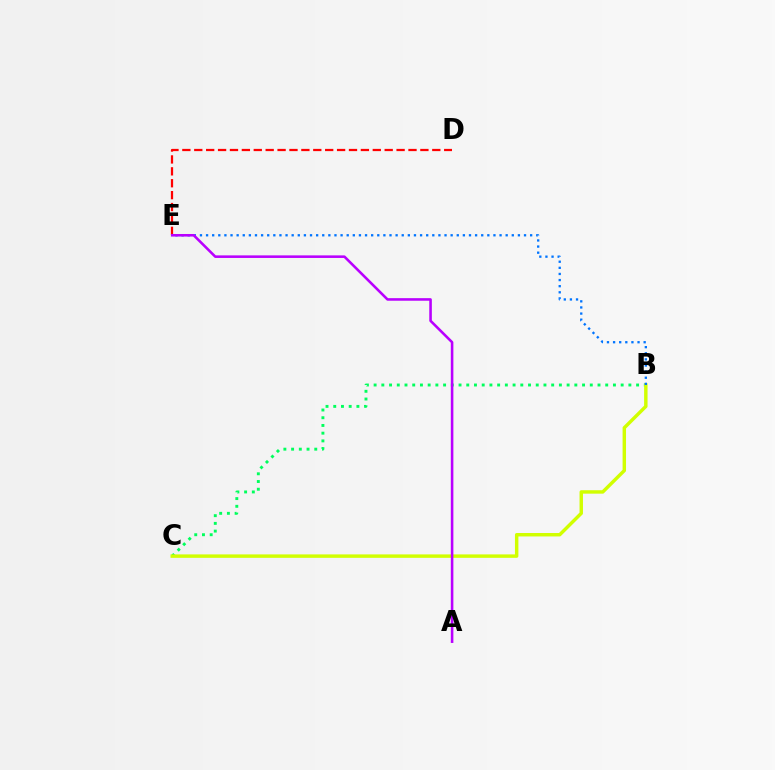{('B', 'C'): [{'color': '#00ff5c', 'line_style': 'dotted', 'thickness': 2.1}, {'color': '#d1ff00', 'line_style': 'solid', 'thickness': 2.48}], ('D', 'E'): [{'color': '#ff0000', 'line_style': 'dashed', 'thickness': 1.62}], ('B', 'E'): [{'color': '#0074ff', 'line_style': 'dotted', 'thickness': 1.66}], ('A', 'E'): [{'color': '#b900ff', 'line_style': 'solid', 'thickness': 1.85}]}